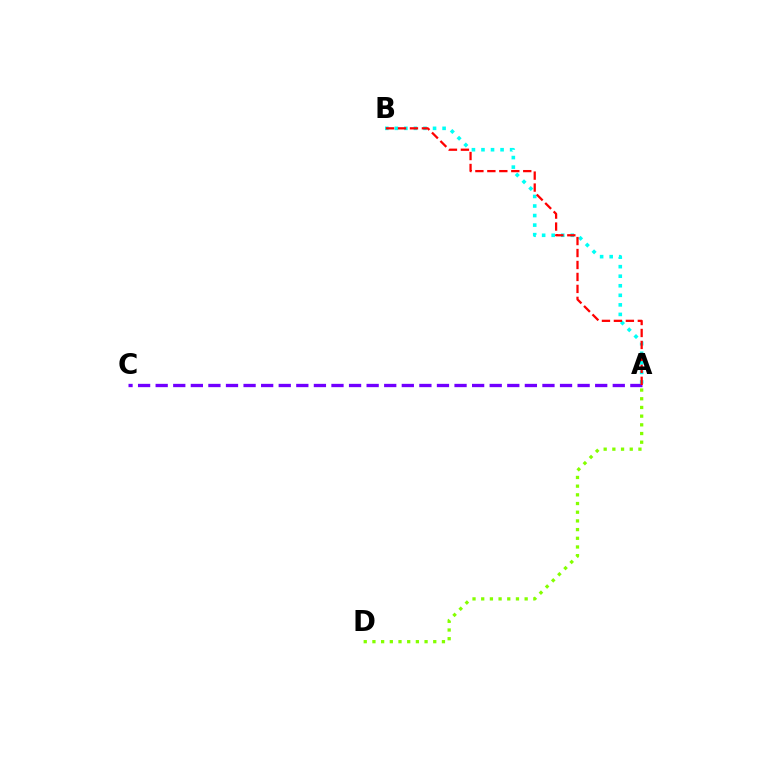{('A', 'B'): [{'color': '#00fff6', 'line_style': 'dotted', 'thickness': 2.59}, {'color': '#ff0000', 'line_style': 'dashed', 'thickness': 1.63}], ('A', 'C'): [{'color': '#7200ff', 'line_style': 'dashed', 'thickness': 2.39}], ('A', 'D'): [{'color': '#84ff00', 'line_style': 'dotted', 'thickness': 2.36}]}